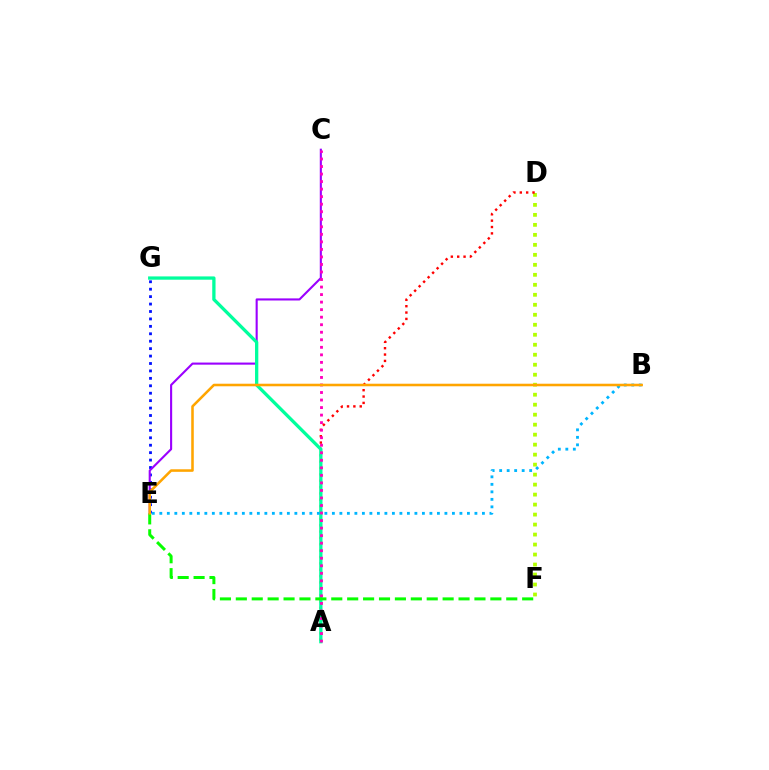{('E', 'G'): [{'color': '#0010ff', 'line_style': 'dotted', 'thickness': 2.02}], ('D', 'F'): [{'color': '#b3ff00', 'line_style': 'dotted', 'thickness': 2.71}], ('A', 'D'): [{'color': '#ff0000', 'line_style': 'dotted', 'thickness': 1.73}], ('C', 'E'): [{'color': '#9b00ff', 'line_style': 'solid', 'thickness': 1.51}], ('A', 'G'): [{'color': '#00ff9d', 'line_style': 'solid', 'thickness': 2.37}], ('A', 'C'): [{'color': '#ff00bd', 'line_style': 'dotted', 'thickness': 2.05}], ('E', 'F'): [{'color': '#08ff00', 'line_style': 'dashed', 'thickness': 2.16}], ('B', 'E'): [{'color': '#00b5ff', 'line_style': 'dotted', 'thickness': 2.04}, {'color': '#ffa500', 'line_style': 'solid', 'thickness': 1.84}]}